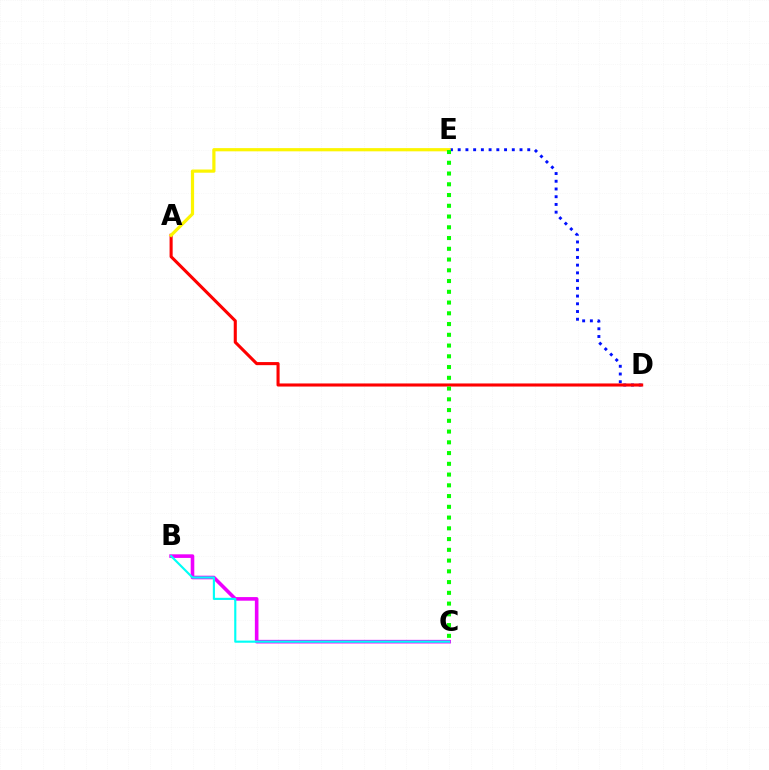{('D', 'E'): [{'color': '#0010ff', 'line_style': 'dotted', 'thickness': 2.1}], ('A', 'D'): [{'color': '#ff0000', 'line_style': 'solid', 'thickness': 2.22}], ('B', 'C'): [{'color': '#ee00ff', 'line_style': 'solid', 'thickness': 2.59}, {'color': '#00fff6', 'line_style': 'solid', 'thickness': 1.54}], ('A', 'E'): [{'color': '#fcf500', 'line_style': 'solid', 'thickness': 2.3}], ('C', 'E'): [{'color': '#08ff00', 'line_style': 'dotted', 'thickness': 2.92}]}